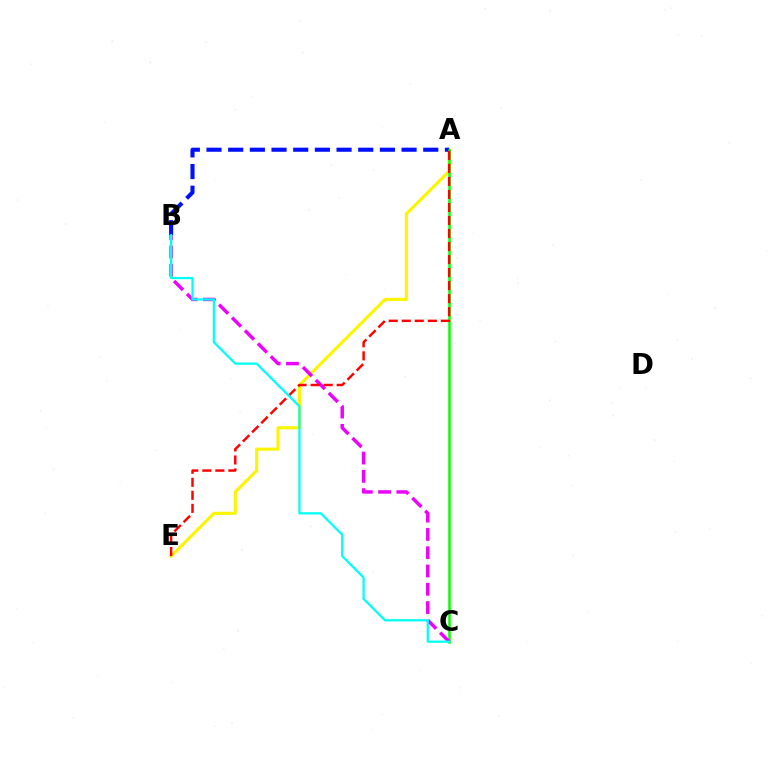{('A', 'E'): [{'color': '#fcf500', 'line_style': 'solid', 'thickness': 2.24}, {'color': '#ff0000', 'line_style': 'dashed', 'thickness': 1.77}], ('A', 'B'): [{'color': '#0010ff', 'line_style': 'dashed', 'thickness': 2.94}], ('A', 'C'): [{'color': '#08ff00', 'line_style': 'solid', 'thickness': 1.81}], ('B', 'C'): [{'color': '#ee00ff', 'line_style': 'dashed', 'thickness': 2.48}, {'color': '#00fff6', 'line_style': 'solid', 'thickness': 1.62}]}